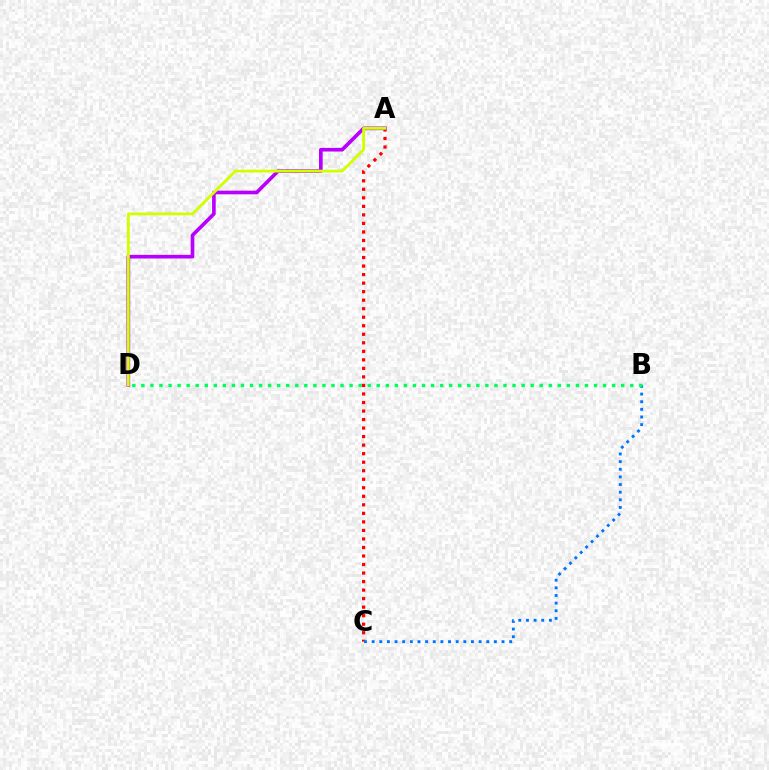{('A', 'C'): [{'color': '#ff0000', 'line_style': 'dotted', 'thickness': 2.32}], ('A', 'D'): [{'color': '#b900ff', 'line_style': 'solid', 'thickness': 2.63}, {'color': '#d1ff00', 'line_style': 'solid', 'thickness': 2.04}], ('B', 'C'): [{'color': '#0074ff', 'line_style': 'dotted', 'thickness': 2.08}], ('B', 'D'): [{'color': '#00ff5c', 'line_style': 'dotted', 'thickness': 2.46}]}